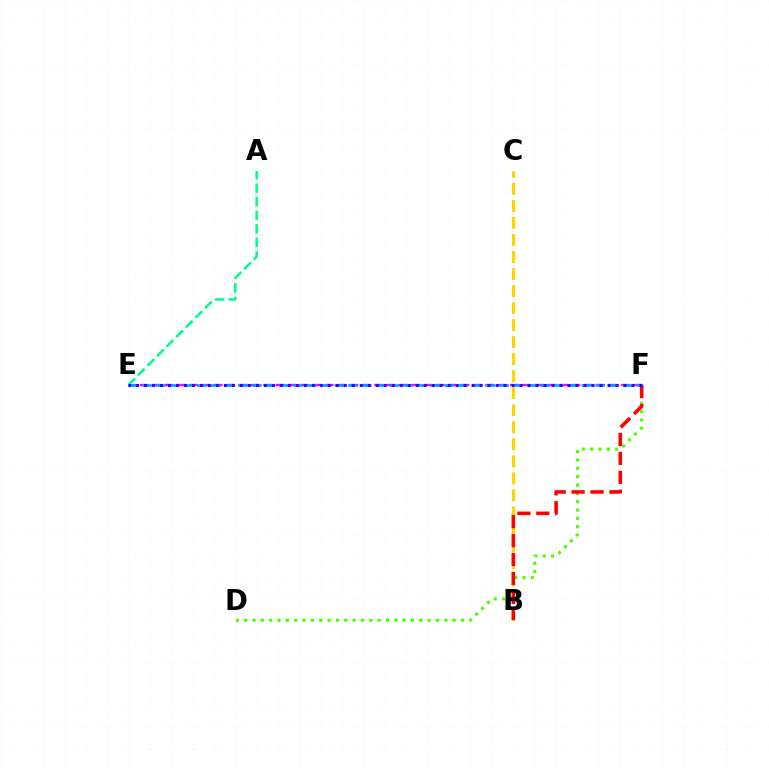{('D', 'F'): [{'color': '#4fff00', 'line_style': 'dotted', 'thickness': 2.27}], ('E', 'F'): [{'color': '#ff00ed', 'line_style': 'dashed', 'thickness': 1.68}, {'color': '#009eff', 'line_style': 'dashed', 'thickness': 1.87}, {'color': '#3700ff', 'line_style': 'dotted', 'thickness': 2.17}], ('B', 'C'): [{'color': '#ffd500', 'line_style': 'dashed', 'thickness': 2.31}], ('A', 'E'): [{'color': '#00ff86', 'line_style': 'dashed', 'thickness': 1.84}], ('B', 'F'): [{'color': '#ff0000', 'line_style': 'dashed', 'thickness': 2.57}]}